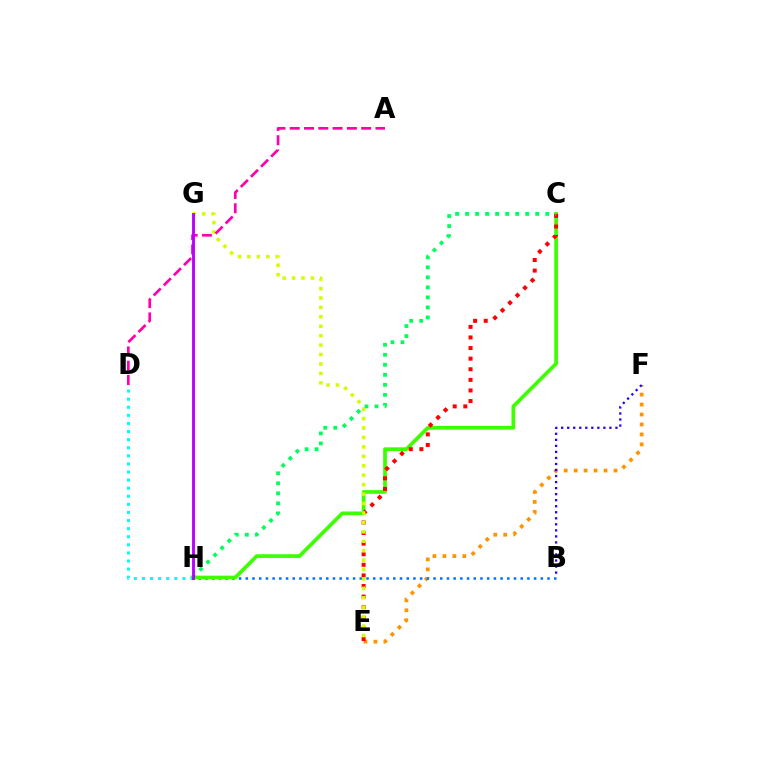{('E', 'F'): [{'color': '#ff9400', 'line_style': 'dotted', 'thickness': 2.71}], ('B', 'F'): [{'color': '#2500ff', 'line_style': 'dotted', 'thickness': 1.64}], ('B', 'H'): [{'color': '#0074ff', 'line_style': 'dotted', 'thickness': 1.82}], ('C', 'H'): [{'color': '#3dff00', 'line_style': 'solid', 'thickness': 2.66}, {'color': '#00ff5c', 'line_style': 'dotted', 'thickness': 2.72}], ('C', 'E'): [{'color': '#ff0000', 'line_style': 'dotted', 'thickness': 2.88}], ('E', 'G'): [{'color': '#d1ff00', 'line_style': 'dotted', 'thickness': 2.56}], ('D', 'H'): [{'color': '#00fff6', 'line_style': 'dotted', 'thickness': 2.2}], ('A', 'D'): [{'color': '#ff00ac', 'line_style': 'dashed', 'thickness': 1.94}], ('G', 'H'): [{'color': '#b900ff', 'line_style': 'solid', 'thickness': 2.07}]}